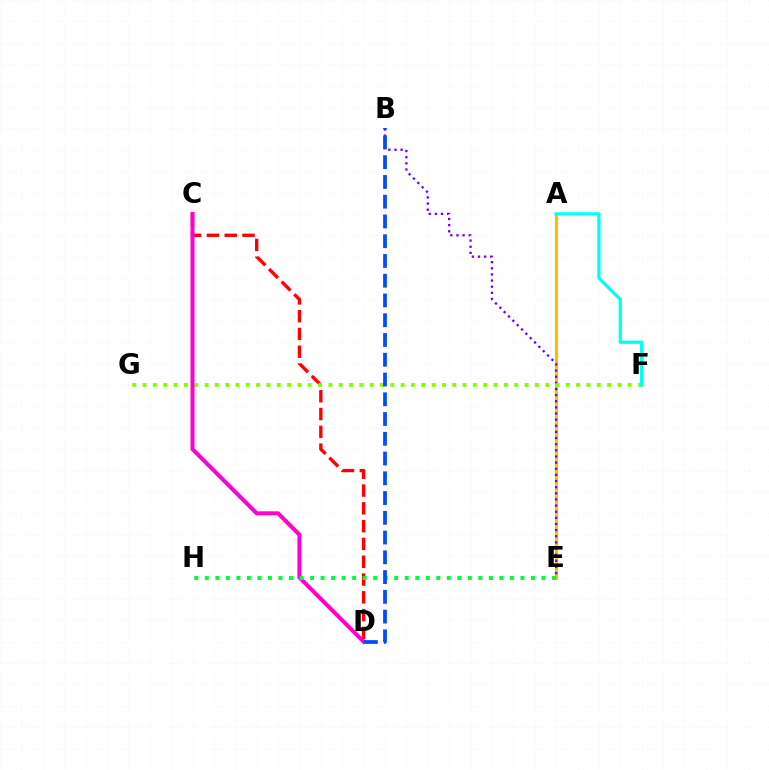{('A', 'E'): [{'color': '#ffbd00', 'line_style': 'solid', 'thickness': 2.26}], ('C', 'D'): [{'color': '#ff0000', 'line_style': 'dashed', 'thickness': 2.42}, {'color': '#ff00cf', 'line_style': 'solid', 'thickness': 2.9}], ('B', 'E'): [{'color': '#7200ff', 'line_style': 'dotted', 'thickness': 1.67}], ('F', 'G'): [{'color': '#84ff00', 'line_style': 'dotted', 'thickness': 2.8}], ('A', 'F'): [{'color': '#00fff6', 'line_style': 'solid', 'thickness': 2.34}], ('E', 'H'): [{'color': '#00ff39', 'line_style': 'dotted', 'thickness': 2.86}], ('B', 'D'): [{'color': '#004bff', 'line_style': 'dashed', 'thickness': 2.68}]}